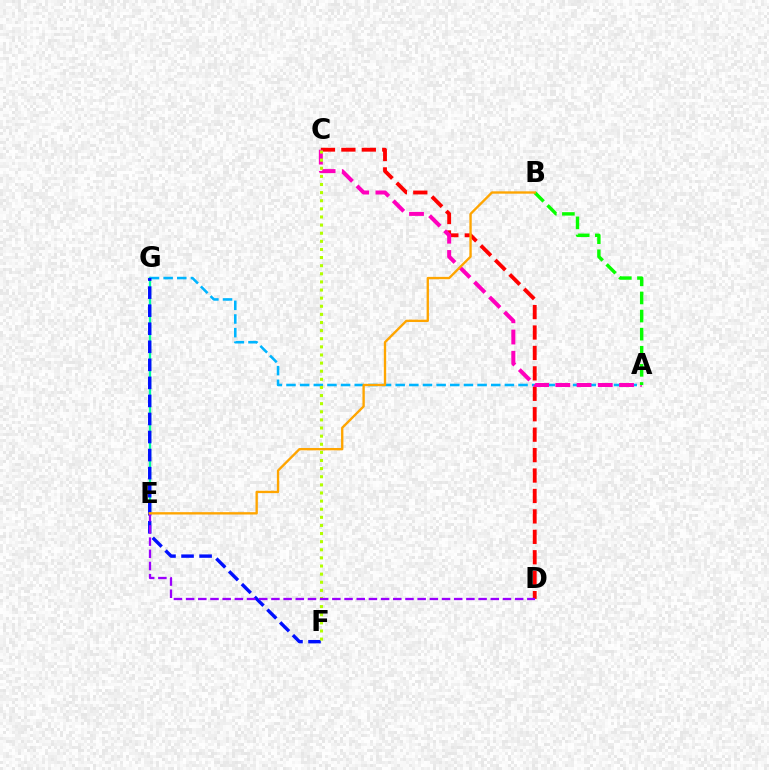{('C', 'D'): [{'color': '#ff0000', 'line_style': 'dashed', 'thickness': 2.78}], ('E', 'G'): [{'color': '#00ff9d', 'line_style': 'solid', 'thickness': 1.67}], ('A', 'G'): [{'color': '#00b5ff', 'line_style': 'dashed', 'thickness': 1.85}], ('F', 'G'): [{'color': '#0010ff', 'line_style': 'dashed', 'thickness': 2.45}], ('A', 'C'): [{'color': '#ff00bd', 'line_style': 'dashed', 'thickness': 2.88}], ('C', 'F'): [{'color': '#b3ff00', 'line_style': 'dotted', 'thickness': 2.21}], ('D', 'E'): [{'color': '#9b00ff', 'line_style': 'dashed', 'thickness': 1.66}], ('A', 'B'): [{'color': '#08ff00', 'line_style': 'dashed', 'thickness': 2.46}], ('B', 'E'): [{'color': '#ffa500', 'line_style': 'solid', 'thickness': 1.69}]}